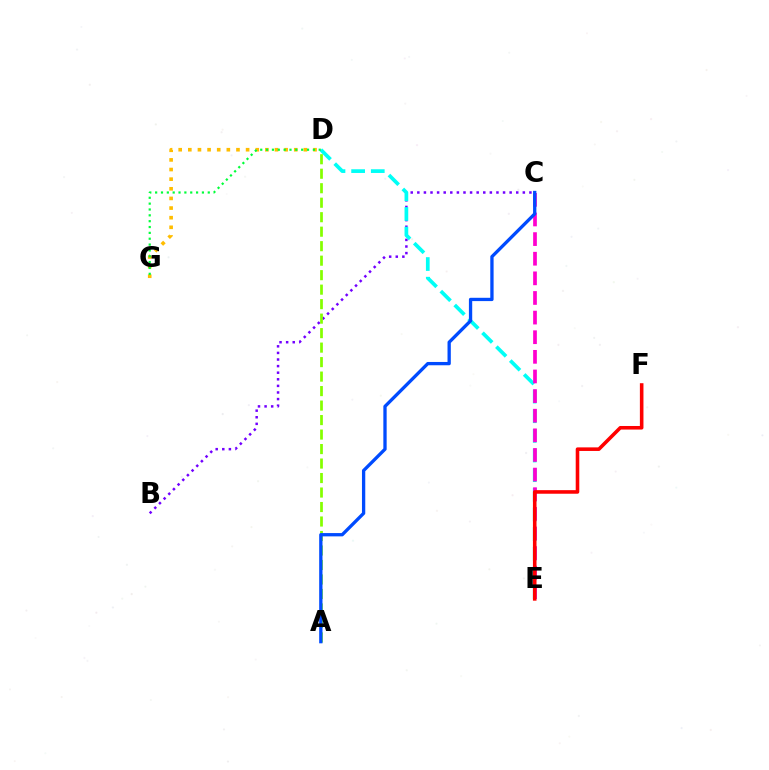{('B', 'C'): [{'color': '#7200ff', 'line_style': 'dotted', 'thickness': 1.79}], ('D', 'E'): [{'color': '#00fff6', 'line_style': 'dashed', 'thickness': 2.67}], ('C', 'E'): [{'color': '#ff00cf', 'line_style': 'dashed', 'thickness': 2.67}], ('D', 'G'): [{'color': '#ffbd00', 'line_style': 'dotted', 'thickness': 2.62}, {'color': '#00ff39', 'line_style': 'dotted', 'thickness': 1.59}], ('E', 'F'): [{'color': '#ff0000', 'line_style': 'solid', 'thickness': 2.58}], ('A', 'D'): [{'color': '#84ff00', 'line_style': 'dashed', 'thickness': 1.97}], ('A', 'C'): [{'color': '#004bff', 'line_style': 'solid', 'thickness': 2.38}]}